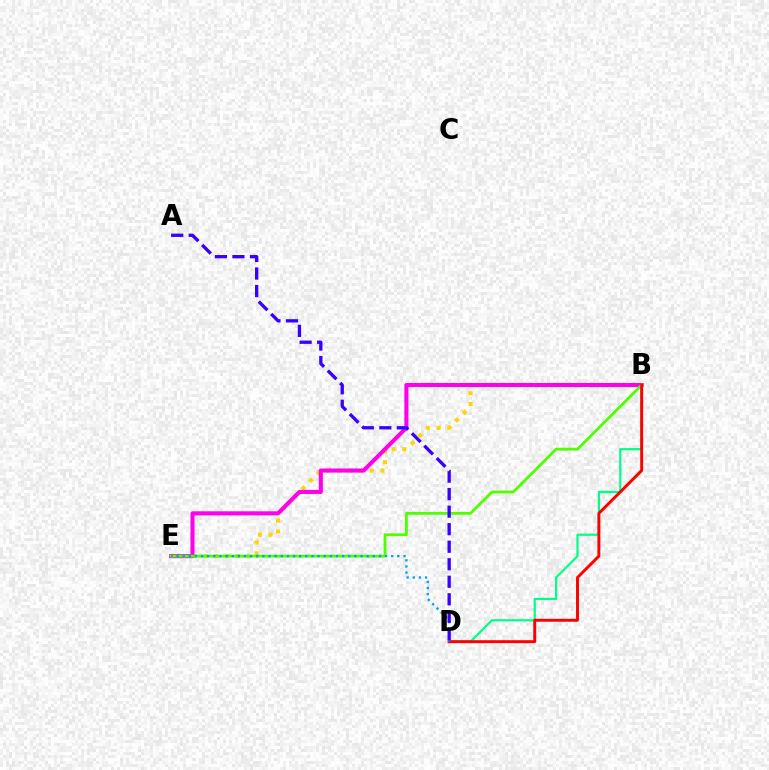{('B', 'D'): [{'color': '#00ff86', 'line_style': 'solid', 'thickness': 1.58}, {'color': '#ff0000', 'line_style': 'solid', 'thickness': 2.11}], ('B', 'E'): [{'color': '#ffd500', 'line_style': 'dotted', 'thickness': 2.93}, {'color': '#ff00ed', 'line_style': 'solid', 'thickness': 2.93}, {'color': '#4fff00', 'line_style': 'solid', 'thickness': 2.02}], ('D', 'E'): [{'color': '#009eff', 'line_style': 'dotted', 'thickness': 1.67}], ('A', 'D'): [{'color': '#3700ff', 'line_style': 'dashed', 'thickness': 2.38}]}